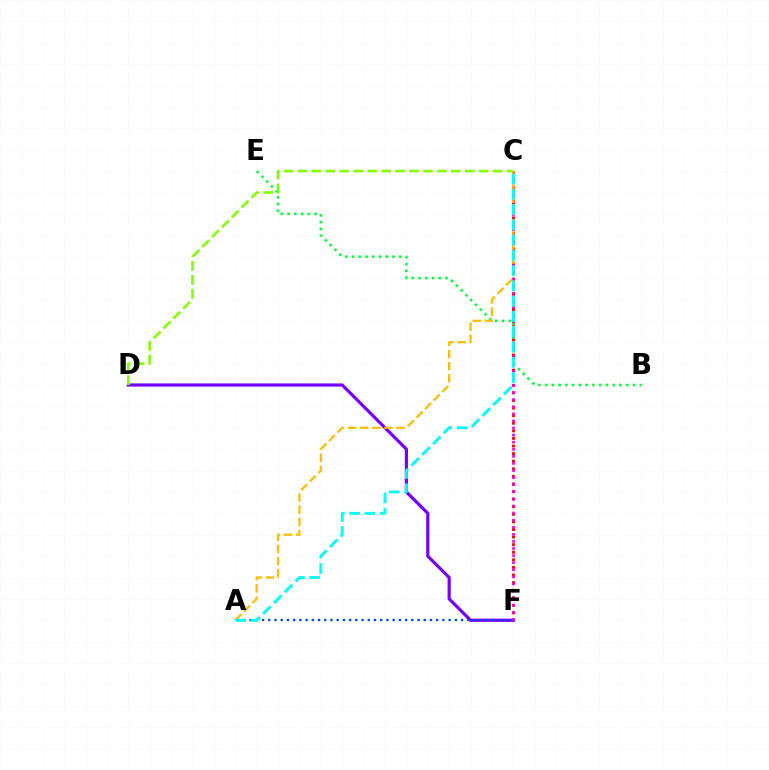{('C', 'F'): [{'color': '#ff0000', 'line_style': 'dotted', 'thickness': 2.06}, {'color': '#ff00cf', 'line_style': 'dotted', 'thickness': 1.93}], ('B', 'E'): [{'color': '#00ff39', 'line_style': 'dotted', 'thickness': 1.84}], ('D', 'F'): [{'color': '#7200ff', 'line_style': 'solid', 'thickness': 2.28}], ('C', 'D'): [{'color': '#84ff00', 'line_style': 'dashed', 'thickness': 1.89}], ('A', 'F'): [{'color': '#004bff', 'line_style': 'dotted', 'thickness': 1.69}], ('A', 'C'): [{'color': '#ffbd00', 'line_style': 'dashed', 'thickness': 1.65}, {'color': '#00fff6', 'line_style': 'dashed', 'thickness': 2.08}]}